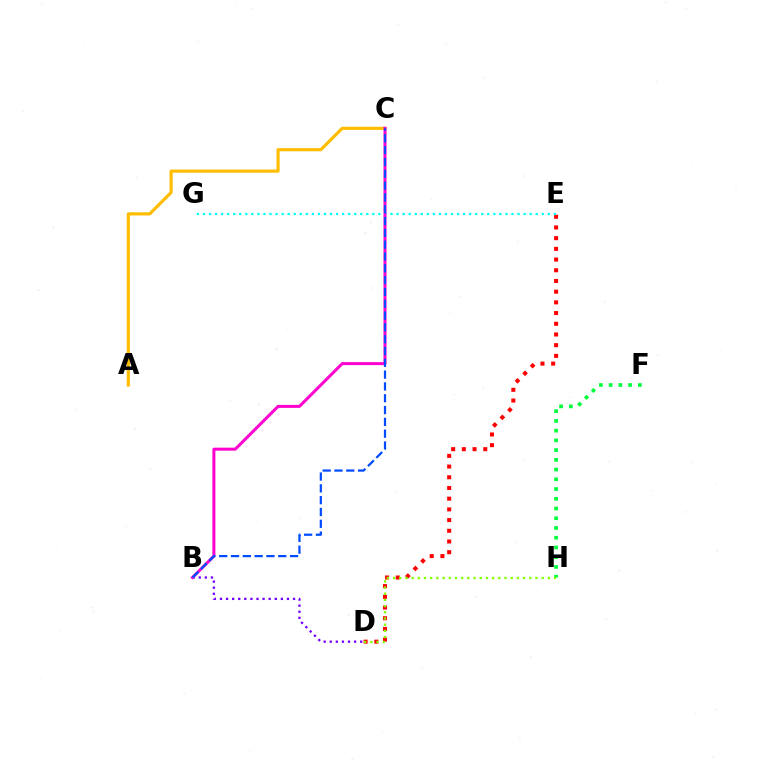{('A', 'C'): [{'color': '#ffbd00', 'line_style': 'solid', 'thickness': 2.28}], ('D', 'E'): [{'color': '#ff0000', 'line_style': 'dotted', 'thickness': 2.91}], ('B', 'D'): [{'color': '#7200ff', 'line_style': 'dotted', 'thickness': 1.65}], ('E', 'G'): [{'color': '#00fff6', 'line_style': 'dotted', 'thickness': 1.64}], ('B', 'C'): [{'color': '#ff00cf', 'line_style': 'solid', 'thickness': 2.16}, {'color': '#004bff', 'line_style': 'dashed', 'thickness': 1.6}], ('F', 'H'): [{'color': '#00ff39', 'line_style': 'dotted', 'thickness': 2.64}], ('D', 'H'): [{'color': '#84ff00', 'line_style': 'dotted', 'thickness': 1.68}]}